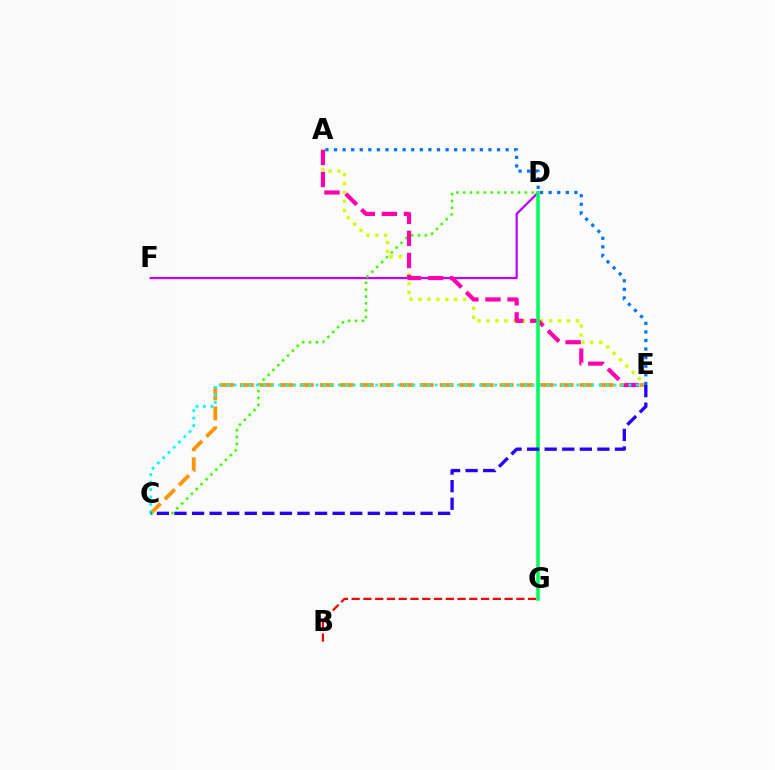{('A', 'E'): [{'color': '#d1ff00', 'line_style': 'dotted', 'thickness': 2.43}, {'color': '#ff00ac', 'line_style': 'dashed', 'thickness': 3.0}, {'color': '#0074ff', 'line_style': 'dotted', 'thickness': 2.33}], ('D', 'F'): [{'color': '#b900ff', 'line_style': 'solid', 'thickness': 1.6}], ('B', 'G'): [{'color': '#ff0000', 'line_style': 'dashed', 'thickness': 1.6}], ('C', 'E'): [{'color': '#ff9400', 'line_style': 'dashed', 'thickness': 2.71}, {'color': '#00fff6', 'line_style': 'dotted', 'thickness': 2.02}, {'color': '#2500ff', 'line_style': 'dashed', 'thickness': 2.39}], ('C', 'D'): [{'color': '#3dff00', 'line_style': 'dotted', 'thickness': 1.86}], ('D', 'G'): [{'color': '#00ff5c', 'line_style': 'solid', 'thickness': 2.54}]}